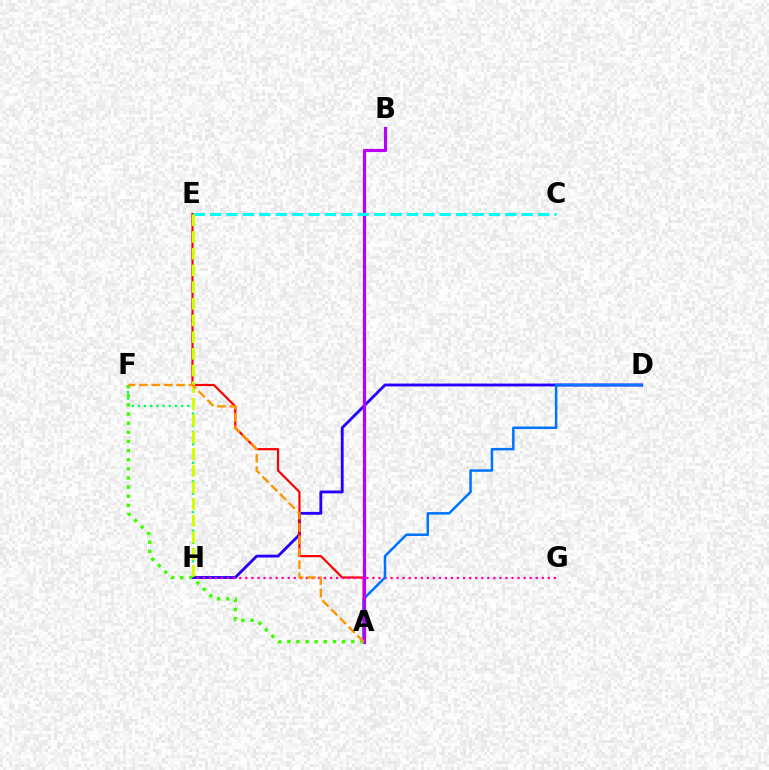{('D', 'H'): [{'color': '#2500ff', 'line_style': 'solid', 'thickness': 2.06}], ('A', 'E'): [{'color': '#ff0000', 'line_style': 'solid', 'thickness': 1.58}], ('G', 'H'): [{'color': '#ff00ac', 'line_style': 'dotted', 'thickness': 1.64}], ('A', 'D'): [{'color': '#0074ff', 'line_style': 'solid', 'thickness': 1.81}], ('F', 'H'): [{'color': '#00ff5c', 'line_style': 'dotted', 'thickness': 1.67}], ('A', 'B'): [{'color': '#b900ff', 'line_style': 'solid', 'thickness': 2.28}], ('A', 'F'): [{'color': '#3dff00', 'line_style': 'dotted', 'thickness': 2.48}, {'color': '#ff9400', 'line_style': 'dashed', 'thickness': 1.69}], ('C', 'E'): [{'color': '#00fff6', 'line_style': 'dashed', 'thickness': 2.23}], ('E', 'H'): [{'color': '#d1ff00', 'line_style': 'dashed', 'thickness': 2.27}]}